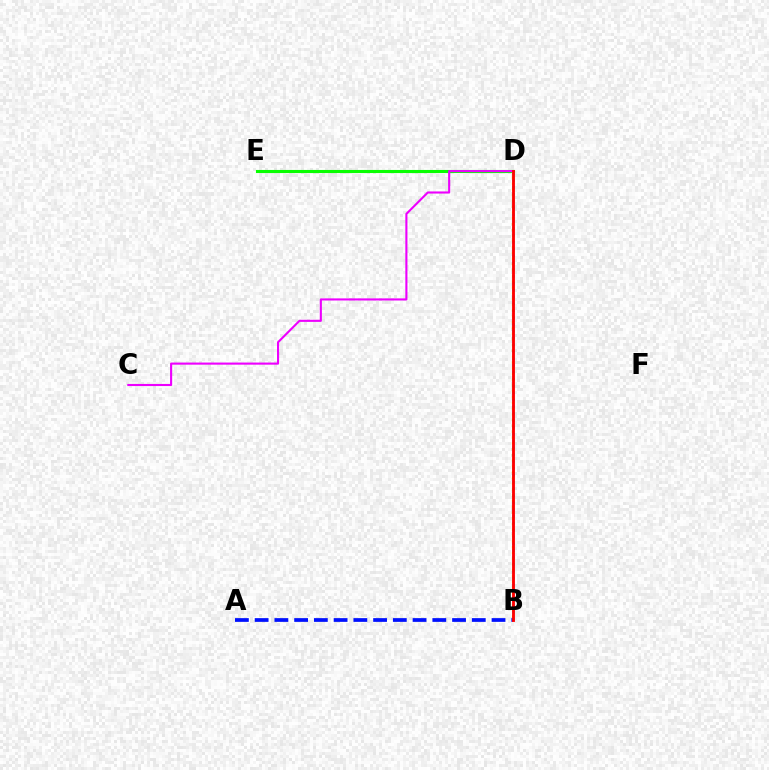{('D', 'E'): [{'color': '#08ff00', 'line_style': 'solid', 'thickness': 2.23}], ('B', 'D'): [{'color': '#fcf500', 'line_style': 'dotted', 'thickness': 1.57}, {'color': '#00fff6', 'line_style': 'dotted', 'thickness': 1.86}, {'color': '#ff0000', 'line_style': 'solid', 'thickness': 2.06}], ('A', 'B'): [{'color': '#0010ff', 'line_style': 'dashed', 'thickness': 2.68}], ('C', 'D'): [{'color': '#ee00ff', 'line_style': 'solid', 'thickness': 1.52}]}